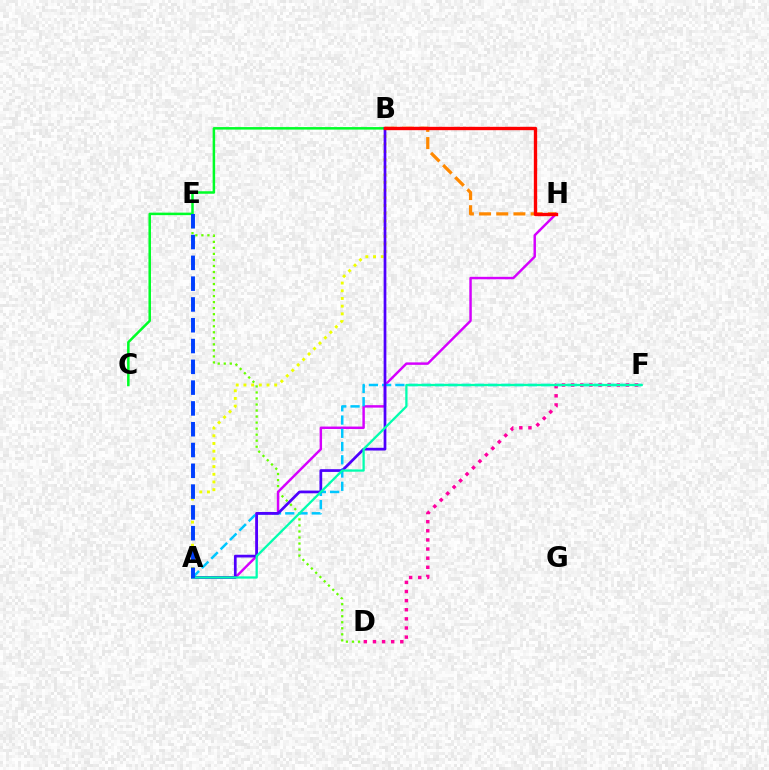{('D', 'E'): [{'color': '#66ff00', 'line_style': 'dotted', 'thickness': 1.64}], ('A', 'H'): [{'color': '#d600ff', 'line_style': 'solid', 'thickness': 1.77}], ('A', 'B'): [{'color': '#eeff00', 'line_style': 'dotted', 'thickness': 2.09}, {'color': '#4f00ff', 'line_style': 'solid', 'thickness': 1.97}], ('B', 'H'): [{'color': '#ff8800', 'line_style': 'dashed', 'thickness': 2.33}, {'color': '#ff0000', 'line_style': 'solid', 'thickness': 2.41}], ('A', 'F'): [{'color': '#00c7ff', 'line_style': 'dashed', 'thickness': 1.8}, {'color': '#00ffaf', 'line_style': 'solid', 'thickness': 1.64}], ('D', 'F'): [{'color': '#ff00a0', 'line_style': 'dotted', 'thickness': 2.48}], ('B', 'C'): [{'color': '#00ff27', 'line_style': 'solid', 'thickness': 1.81}], ('A', 'E'): [{'color': '#003fff', 'line_style': 'dashed', 'thickness': 2.83}]}